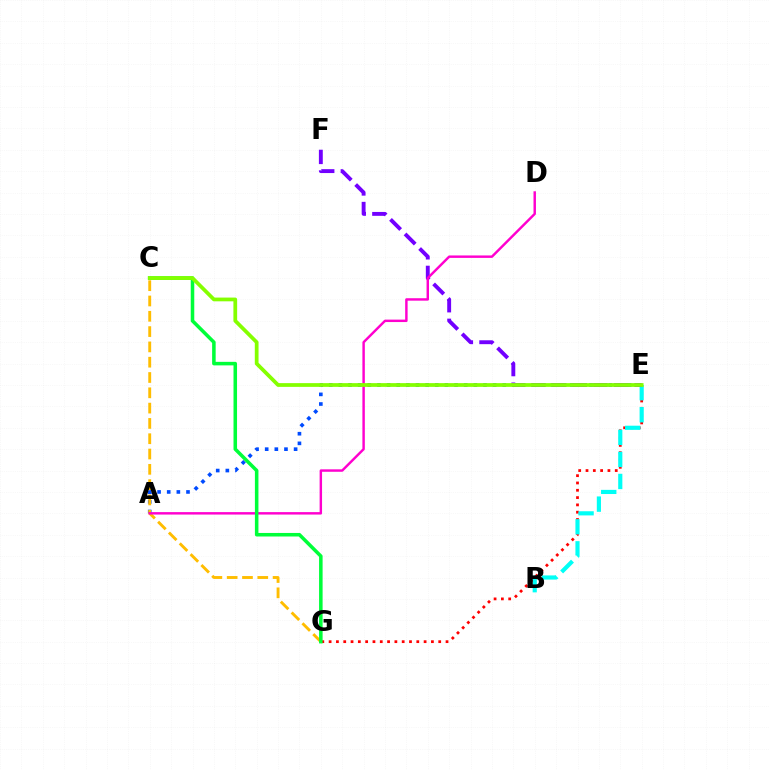{('A', 'E'): [{'color': '#004bff', 'line_style': 'dotted', 'thickness': 2.62}], ('E', 'G'): [{'color': '#ff0000', 'line_style': 'dotted', 'thickness': 1.99}], ('C', 'G'): [{'color': '#ffbd00', 'line_style': 'dashed', 'thickness': 2.08}, {'color': '#00ff39', 'line_style': 'solid', 'thickness': 2.55}], ('B', 'E'): [{'color': '#00fff6', 'line_style': 'dashed', 'thickness': 2.99}], ('E', 'F'): [{'color': '#7200ff', 'line_style': 'dashed', 'thickness': 2.8}], ('A', 'D'): [{'color': '#ff00cf', 'line_style': 'solid', 'thickness': 1.76}], ('C', 'E'): [{'color': '#84ff00', 'line_style': 'solid', 'thickness': 2.69}]}